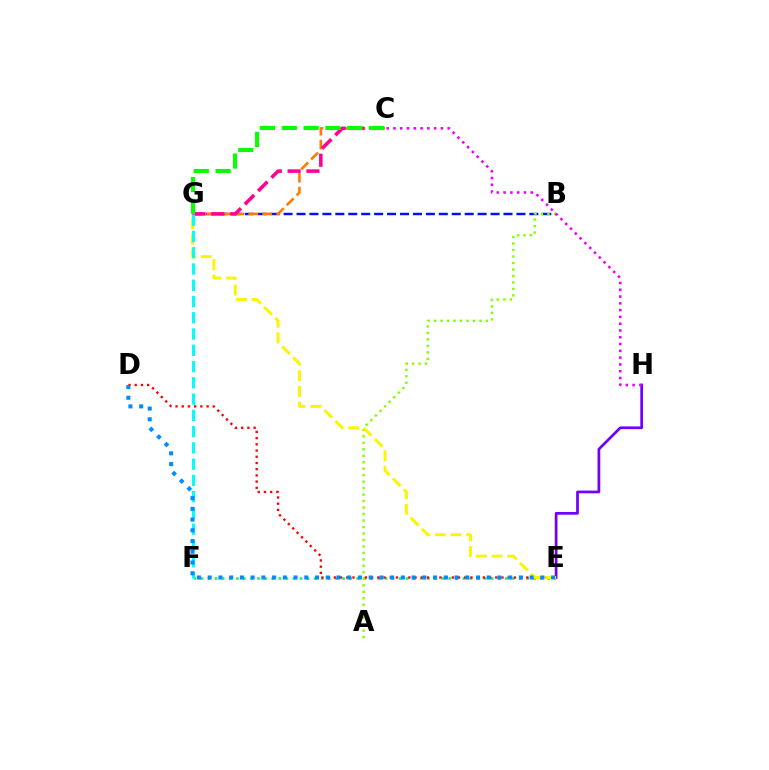{('B', 'G'): [{'color': '#0010ff', 'line_style': 'dashed', 'thickness': 1.76}], ('E', 'F'): [{'color': '#00ff74', 'line_style': 'dotted', 'thickness': 1.92}], ('D', 'E'): [{'color': '#ff0000', 'line_style': 'dotted', 'thickness': 1.69}, {'color': '#008cff', 'line_style': 'dotted', 'thickness': 2.92}], ('A', 'B'): [{'color': '#84ff00', 'line_style': 'dotted', 'thickness': 1.76}], ('C', 'G'): [{'color': '#ff7c00', 'line_style': 'dashed', 'thickness': 1.9}, {'color': '#ff0094', 'line_style': 'dashed', 'thickness': 2.55}, {'color': '#08ff00', 'line_style': 'dashed', 'thickness': 2.97}], ('E', 'H'): [{'color': '#7200ff', 'line_style': 'solid', 'thickness': 1.97}], ('C', 'H'): [{'color': '#ee00ff', 'line_style': 'dotted', 'thickness': 1.84}], ('E', 'G'): [{'color': '#fcf500', 'line_style': 'dashed', 'thickness': 2.12}], ('F', 'G'): [{'color': '#00fff6', 'line_style': 'dashed', 'thickness': 2.21}]}